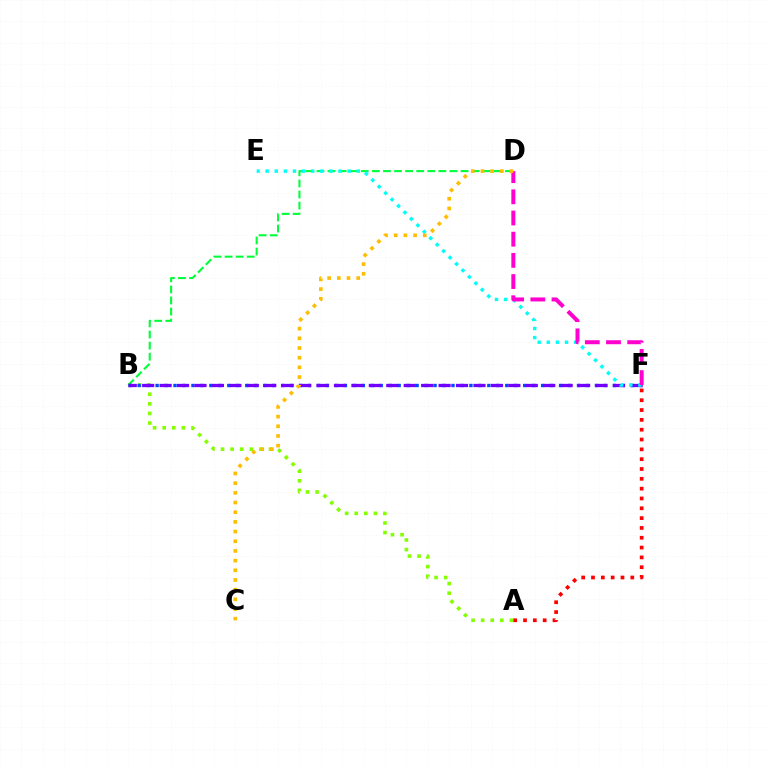{('A', 'B'): [{'color': '#84ff00', 'line_style': 'dotted', 'thickness': 2.61}], ('B', 'D'): [{'color': '#00ff39', 'line_style': 'dashed', 'thickness': 1.51}], ('B', 'F'): [{'color': '#004bff', 'line_style': 'dotted', 'thickness': 2.44}, {'color': '#7200ff', 'line_style': 'dashed', 'thickness': 2.37}], ('A', 'F'): [{'color': '#ff0000', 'line_style': 'dotted', 'thickness': 2.67}], ('E', 'F'): [{'color': '#00fff6', 'line_style': 'dotted', 'thickness': 2.48}], ('D', 'F'): [{'color': '#ff00cf', 'line_style': 'dashed', 'thickness': 2.88}], ('C', 'D'): [{'color': '#ffbd00', 'line_style': 'dotted', 'thickness': 2.63}]}